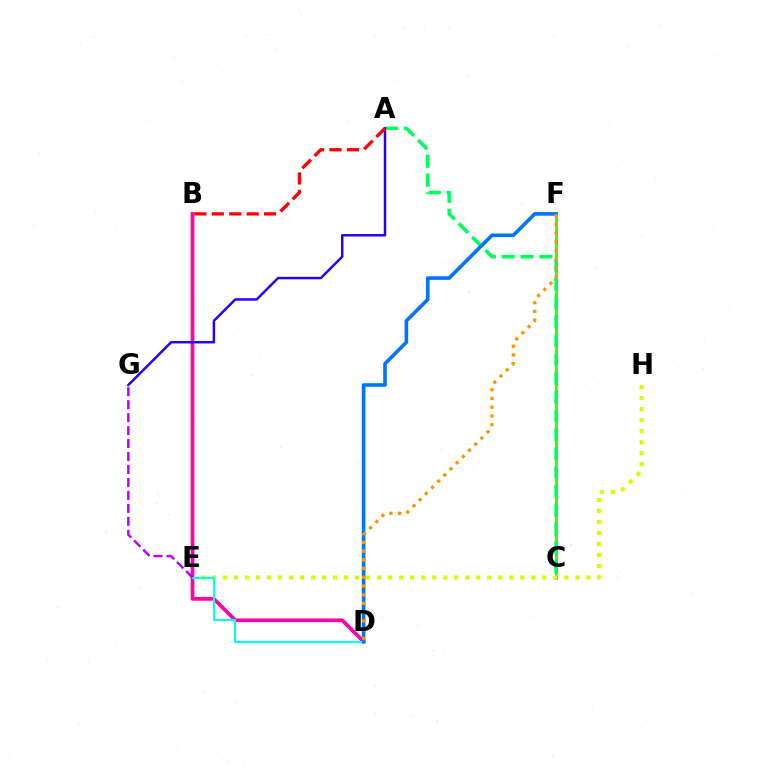{('C', 'F'): [{'color': '#3dff00', 'line_style': 'solid', 'thickness': 2.15}], ('E', 'H'): [{'color': '#d1ff00', 'line_style': 'dotted', 'thickness': 2.99}], ('A', 'C'): [{'color': '#00ff5c', 'line_style': 'dashed', 'thickness': 2.56}], ('B', 'D'): [{'color': '#ff00ac', 'line_style': 'solid', 'thickness': 2.65}], ('D', 'E'): [{'color': '#00fff6', 'line_style': 'solid', 'thickness': 1.53}], ('E', 'G'): [{'color': '#b900ff', 'line_style': 'dashed', 'thickness': 1.76}], ('D', 'F'): [{'color': '#0074ff', 'line_style': 'solid', 'thickness': 2.59}, {'color': '#ff9400', 'line_style': 'dotted', 'thickness': 2.37}], ('A', 'G'): [{'color': '#2500ff', 'line_style': 'solid', 'thickness': 1.78}], ('A', 'B'): [{'color': '#ff0000', 'line_style': 'dashed', 'thickness': 2.37}]}